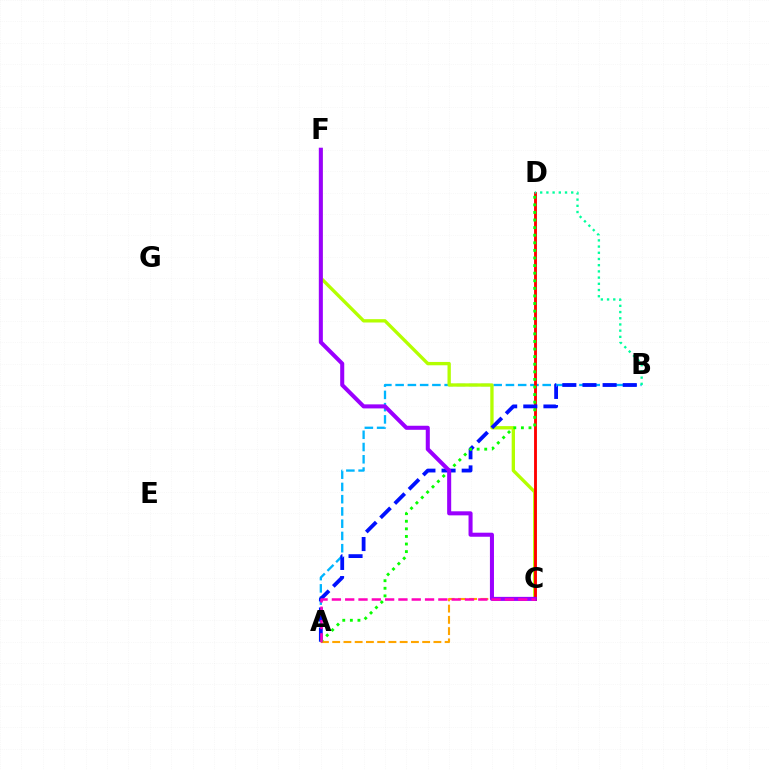{('A', 'B'): [{'color': '#00b5ff', 'line_style': 'dashed', 'thickness': 1.66}, {'color': '#0010ff', 'line_style': 'dashed', 'thickness': 2.74}], ('A', 'C'): [{'color': '#ffa500', 'line_style': 'dashed', 'thickness': 1.53}, {'color': '#ff00bd', 'line_style': 'dashed', 'thickness': 1.81}], ('C', 'F'): [{'color': '#b3ff00', 'line_style': 'solid', 'thickness': 2.4}, {'color': '#9b00ff', 'line_style': 'solid', 'thickness': 2.91}], ('C', 'D'): [{'color': '#ff0000', 'line_style': 'solid', 'thickness': 2.07}], ('B', 'D'): [{'color': '#00ff9d', 'line_style': 'dotted', 'thickness': 1.69}], ('A', 'D'): [{'color': '#08ff00', 'line_style': 'dotted', 'thickness': 2.06}]}